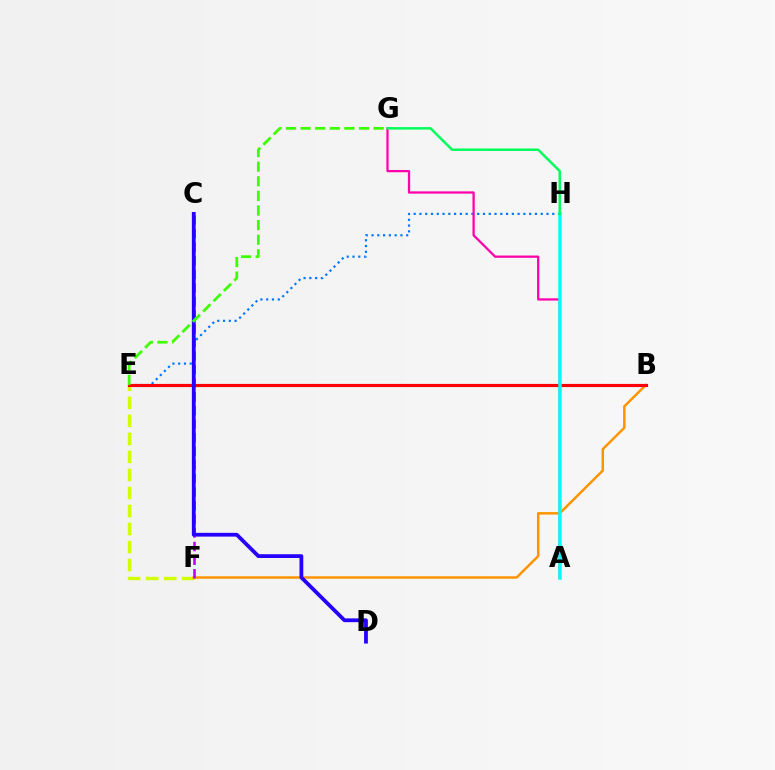{('E', 'H'): [{'color': '#0074ff', 'line_style': 'dotted', 'thickness': 1.57}], ('E', 'F'): [{'color': '#d1ff00', 'line_style': 'dashed', 'thickness': 2.45}], ('B', 'F'): [{'color': '#ff9400', 'line_style': 'solid', 'thickness': 1.79}], ('C', 'F'): [{'color': '#b900ff', 'line_style': 'dashed', 'thickness': 1.85}], ('A', 'G'): [{'color': '#ff00ac', 'line_style': 'solid', 'thickness': 1.63}], ('B', 'E'): [{'color': '#ff0000', 'line_style': 'solid', 'thickness': 2.27}], ('A', 'H'): [{'color': '#00fff6', 'line_style': 'solid', 'thickness': 2.52}], ('C', 'D'): [{'color': '#2500ff', 'line_style': 'solid', 'thickness': 2.72}], ('E', 'G'): [{'color': '#3dff00', 'line_style': 'dashed', 'thickness': 1.98}], ('G', 'H'): [{'color': '#00ff5c', 'line_style': 'solid', 'thickness': 1.78}]}